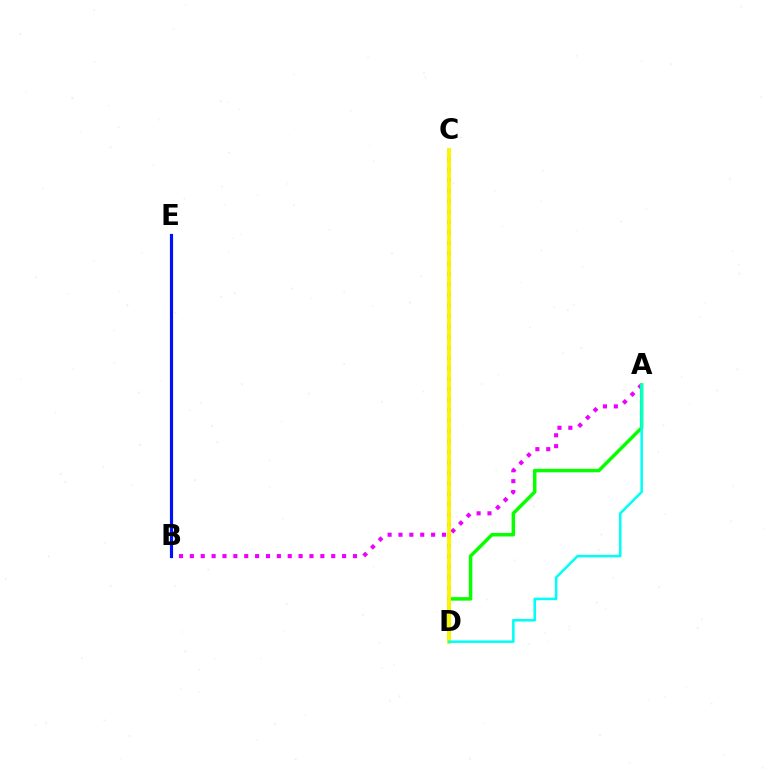{('A', 'B'): [{'color': '#ee00ff', 'line_style': 'dotted', 'thickness': 2.95}], ('C', 'D'): [{'color': '#ff0000', 'line_style': 'dotted', 'thickness': 2.84}, {'color': '#fcf500', 'line_style': 'solid', 'thickness': 2.77}], ('A', 'D'): [{'color': '#08ff00', 'line_style': 'solid', 'thickness': 2.52}, {'color': '#00fff6', 'line_style': 'solid', 'thickness': 1.83}], ('B', 'E'): [{'color': '#0010ff', 'line_style': 'solid', 'thickness': 2.27}]}